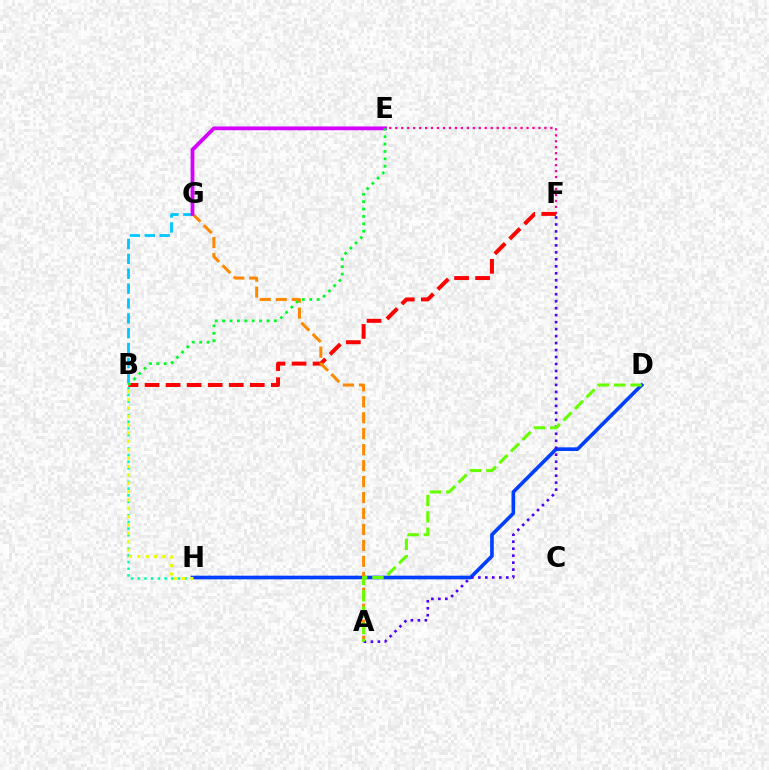{('B', 'G'): [{'color': '#00c7ff', 'line_style': 'dashed', 'thickness': 2.02}], ('E', 'F'): [{'color': '#ff00a0', 'line_style': 'dotted', 'thickness': 1.62}], ('B', 'H'): [{'color': '#00ffaf', 'line_style': 'dotted', 'thickness': 1.82}, {'color': '#eeff00', 'line_style': 'dotted', 'thickness': 2.27}], ('D', 'H'): [{'color': '#003fff', 'line_style': 'solid', 'thickness': 2.62}], ('B', 'F'): [{'color': '#ff0000', 'line_style': 'dashed', 'thickness': 2.86}], ('A', 'G'): [{'color': '#ff8800', 'line_style': 'dashed', 'thickness': 2.17}], ('A', 'F'): [{'color': '#4f00ff', 'line_style': 'dotted', 'thickness': 1.9}], ('E', 'G'): [{'color': '#d600ff', 'line_style': 'solid', 'thickness': 2.73}], ('B', 'E'): [{'color': '#00ff27', 'line_style': 'dotted', 'thickness': 2.01}], ('A', 'D'): [{'color': '#66ff00', 'line_style': 'dashed', 'thickness': 2.22}]}